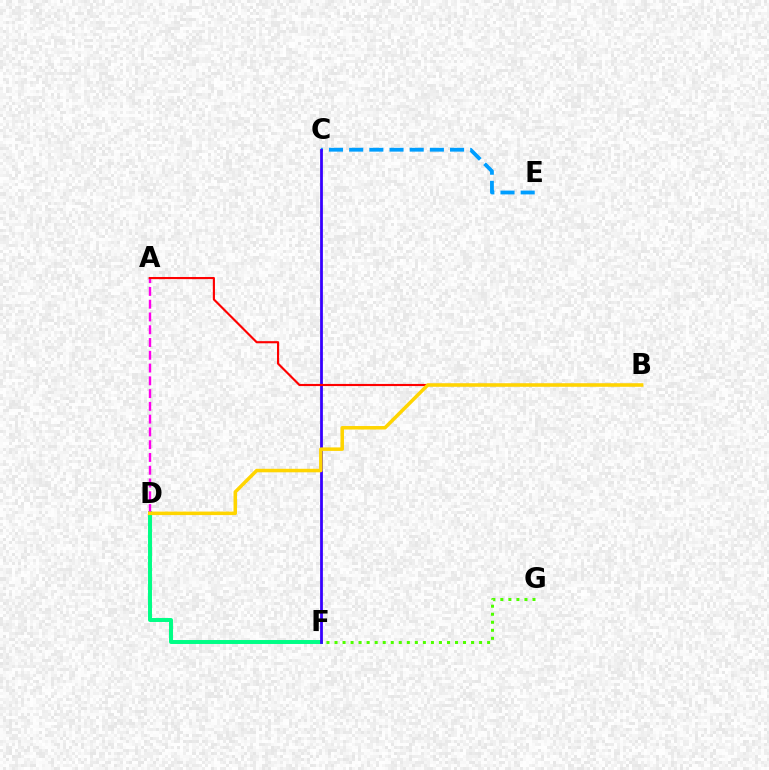{('C', 'E'): [{'color': '#009eff', 'line_style': 'dashed', 'thickness': 2.74}], ('F', 'G'): [{'color': '#4fff00', 'line_style': 'dotted', 'thickness': 2.18}], ('D', 'F'): [{'color': '#00ff86', 'line_style': 'solid', 'thickness': 2.85}], ('C', 'F'): [{'color': '#3700ff', 'line_style': 'solid', 'thickness': 2.0}], ('A', 'D'): [{'color': '#ff00ed', 'line_style': 'dashed', 'thickness': 1.74}], ('A', 'B'): [{'color': '#ff0000', 'line_style': 'solid', 'thickness': 1.53}], ('B', 'D'): [{'color': '#ffd500', 'line_style': 'solid', 'thickness': 2.53}]}